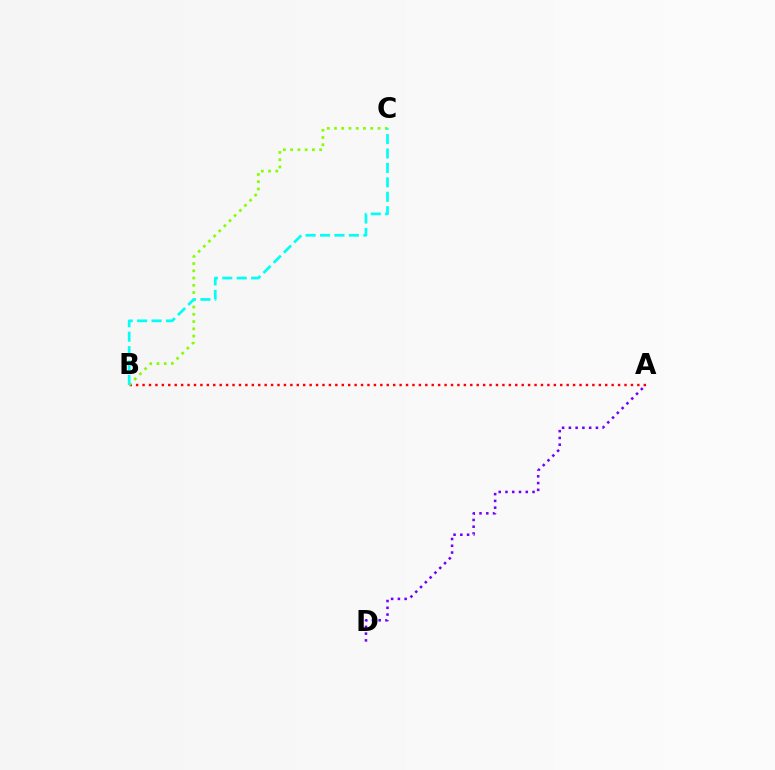{('A', 'B'): [{'color': '#ff0000', 'line_style': 'dotted', 'thickness': 1.75}], ('A', 'D'): [{'color': '#7200ff', 'line_style': 'dotted', 'thickness': 1.84}], ('B', 'C'): [{'color': '#84ff00', 'line_style': 'dotted', 'thickness': 1.97}, {'color': '#00fff6', 'line_style': 'dashed', 'thickness': 1.96}]}